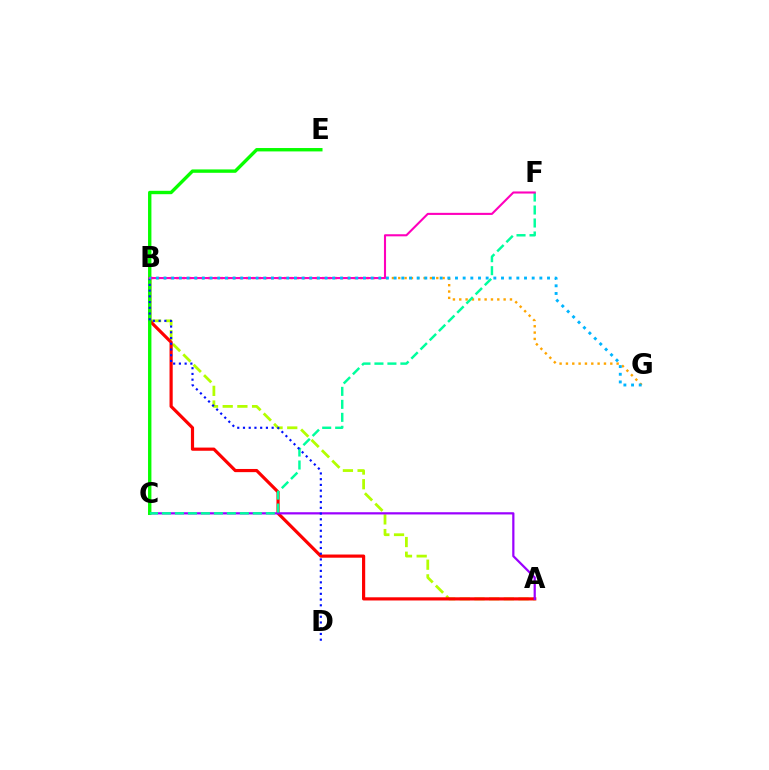{('B', 'G'): [{'color': '#ffa500', 'line_style': 'dotted', 'thickness': 1.72}, {'color': '#00b5ff', 'line_style': 'dotted', 'thickness': 2.08}], ('A', 'B'): [{'color': '#b3ff00', 'line_style': 'dashed', 'thickness': 1.99}, {'color': '#ff0000', 'line_style': 'solid', 'thickness': 2.29}], ('A', 'C'): [{'color': '#9b00ff', 'line_style': 'solid', 'thickness': 1.6}], ('C', 'E'): [{'color': '#08ff00', 'line_style': 'solid', 'thickness': 2.43}], ('C', 'F'): [{'color': '#00ff9d', 'line_style': 'dashed', 'thickness': 1.76}], ('B', 'D'): [{'color': '#0010ff', 'line_style': 'dotted', 'thickness': 1.56}], ('B', 'F'): [{'color': '#ff00bd', 'line_style': 'solid', 'thickness': 1.51}]}